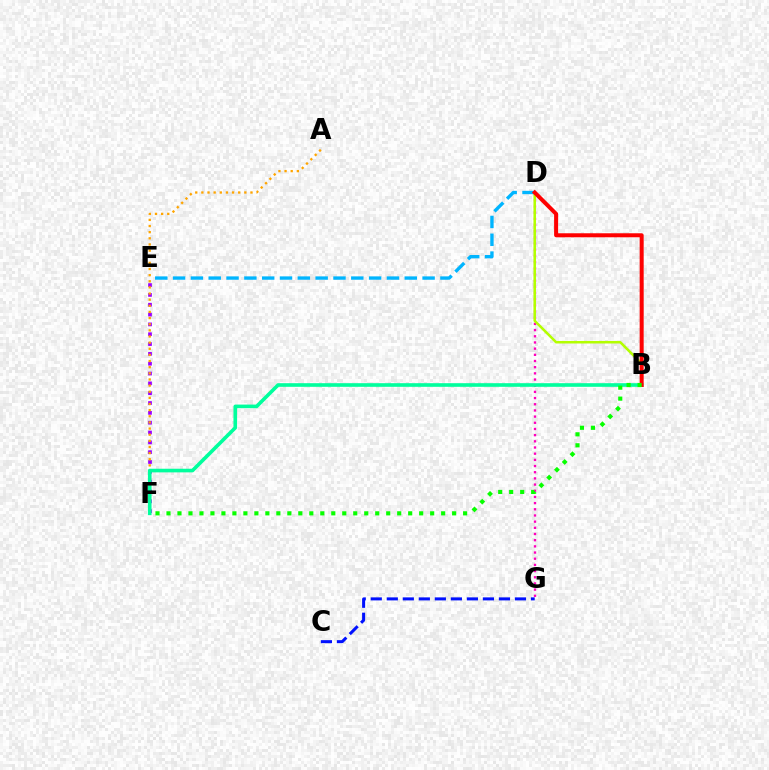{('E', 'F'): [{'color': '#9b00ff', 'line_style': 'dotted', 'thickness': 2.67}], ('D', 'G'): [{'color': '#ff00bd', 'line_style': 'dotted', 'thickness': 1.68}], ('A', 'F'): [{'color': '#ffa500', 'line_style': 'dotted', 'thickness': 1.67}], ('D', 'E'): [{'color': '#00b5ff', 'line_style': 'dashed', 'thickness': 2.42}], ('B', 'F'): [{'color': '#00ff9d', 'line_style': 'solid', 'thickness': 2.61}, {'color': '#08ff00', 'line_style': 'dotted', 'thickness': 2.98}], ('B', 'D'): [{'color': '#b3ff00', 'line_style': 'solid', 'thickness': 1.82}, {'color': '#ff0000', 'line_style': 'solid', 'thickness': 2.89}], ('C', 'G'): [{'color': '#0010ff', 'line_style': 'dashed', 'thickness': 2.18}]}